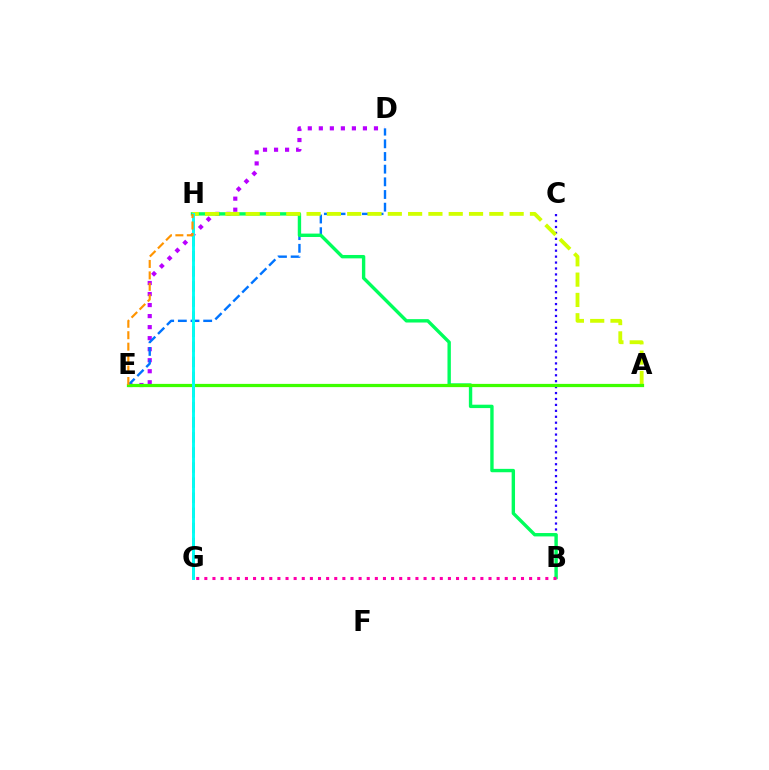{('G', 'H'): [{'color': '#ff0000', 'line_style': 'dashed', 'thickness': 2.05}, {'color': '#00fff6', 'line_style': 'solid', 'thickness': 2.1}], ('D', 'E'): [{'color': '#b900ff', 'line_style': 'dotted', 'thickness': 3.0}, {'color': '#0074ff', 'line_style': 'dashed', 'thickness': 1.72}], ('B', 'C'): [{'color': '#2500ff', 'line_style': 'dotted', 'thickness': 1.61}], ('B', 'H'): [{'color': '#00ff5c', 'line_style': 'solid', 'thickness': 2.44}], ('A', 'H'): [{'color': '#d1ff00', 'line_style': 'dashed', 'thickness': 2.76}], ('B', 'G'): [{'color': '#ff00ac', 'line_style': 'dotted', 'thickness': 2.21}], ('A', 'E'): [{'color': '#3dff00', 'line_style': 'solid', 'thickness': 2.33}], ('E', 'H'): [{'color': '#ff9400', 'line_style': 'dashed', 'thickness': 1.56}]}